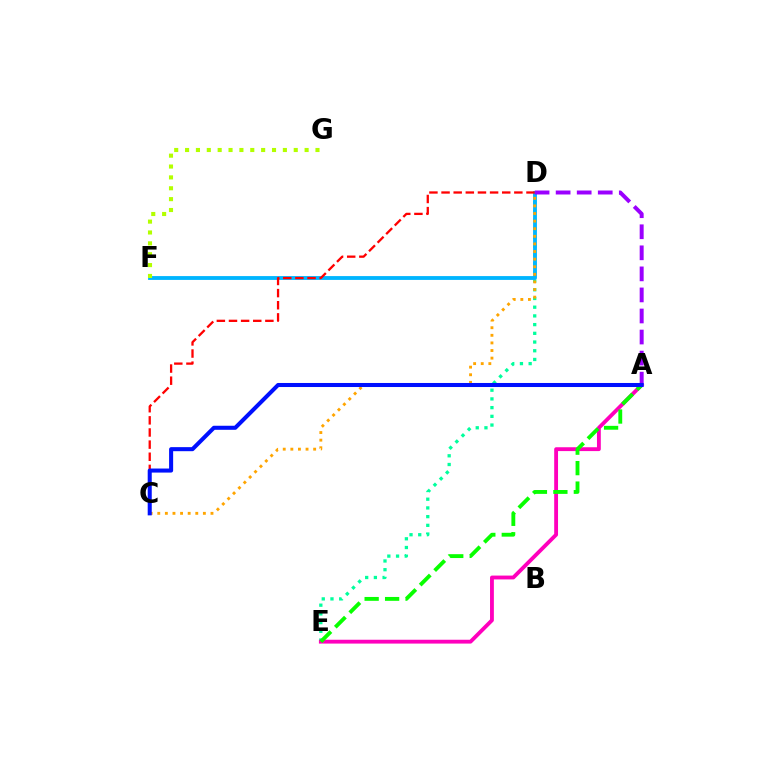{('D', 'E'): [{'color': '#00ff9d', 'line_style': 'dotted', 'thickness': 2.37}], ('D', 'F'): [{'color': '#00b5ff', 'line_style': 'solid', 'thickness': 2.76}], ('A', 'E'): [{'color': '#ff00bd', 'line_style': 'solid', 'thickness': 2.76}, {'color': '#08ff00', 'line_style': 'dashed', 'thickness': 2.78}], ('C', 'D'): [{'color': '#ffa500', 'line_style': 'dotted', 'thickness': 2.07}, {'color': '#ff0000', 'line_style': 'dashed', 'thickness': 1.65}], ('F', 'G'): [{'color': '#b3ff00', 'line_style': 'dotted', 'thickness': 2.95}], ('A', 'D'): [{'color': '#9b00ff', 'line_style': 'dashed', 'thickness': 2.86}], ('A', 'C'): [{'color': '#0010ff', 'line_style': 'solid', 'thickness': 2.92}]}